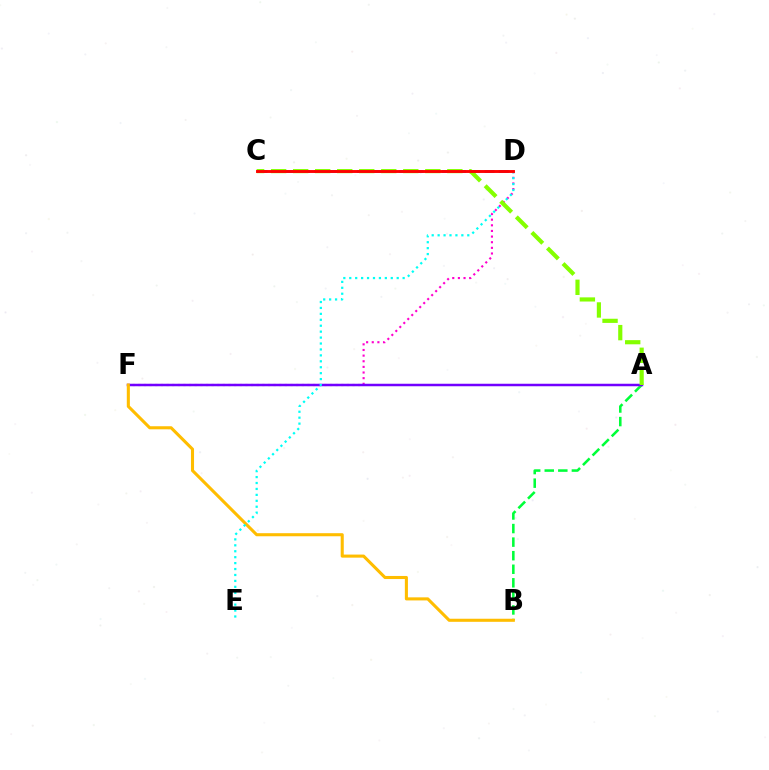{('C', 'D'): [{'color': '#004bff', 'line_style': 'dashed', 'thickness': 1.93}, {'color': '#ff0000', 'line_style': 'solid', 'thickness': 2.09}], ('A', 'B'): [{'color': '#00ff39', 'line_style': 'dashed', 'thickness': 1.84}], ('D', 'F'): [{'color': '#ff00cf', 'line_style': 'dotted', 'thickness': 1.53}], ('A', 'F'): [{'color': '#7200ff', 'line_style': 'solid', 'thickness': 1.8}], ('B', 'F'): [{'color': '#ffbd00', 'line_style': 'solid', 'thickness': 2.21}], ('D', 'E'): [{'color': '#00fff6', 'line_style': 'dotted', 'thickness': 1.61}], ('A', 'C'): [{'color': '#84ff00', 'line_style': 'dashed', 'thickness': 2.99}]}